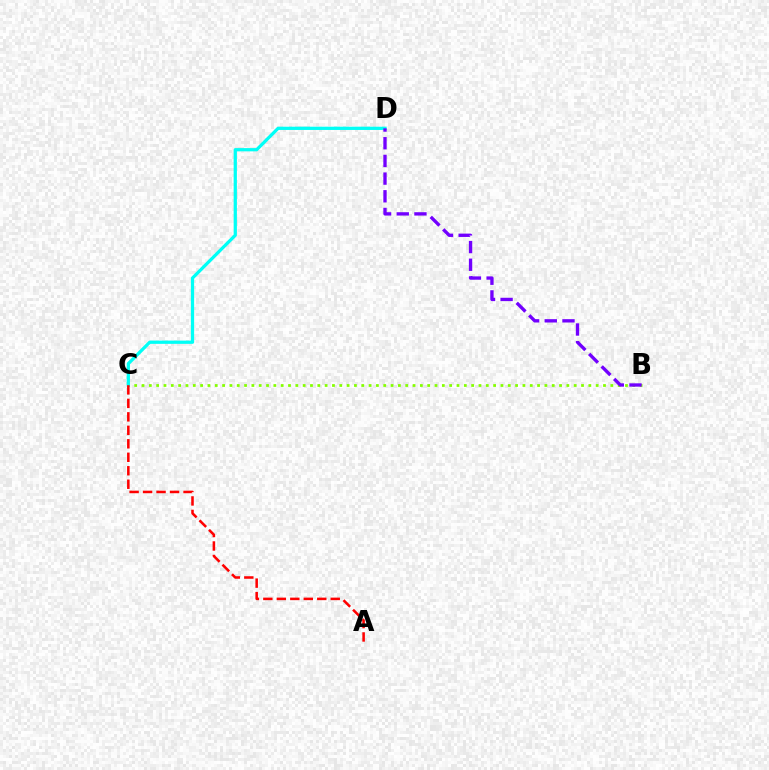{('B', 'C'): [{'color': '#84ff00', 'line_style': 'dotted', 'thickness': 1.99}], ('C', 'D'): [{'color': '#00fff6', 'line_style': 'solid', 'thickness': 2.34}], ('B', 'D'): [{'color': '#7200ff', 'line_style': 'dashed', 'thickness': 2.4}], ('A', 'C'): [{'color': '#ff0000', 'line_style': 'dashed', 'thickness': 1.83}]}